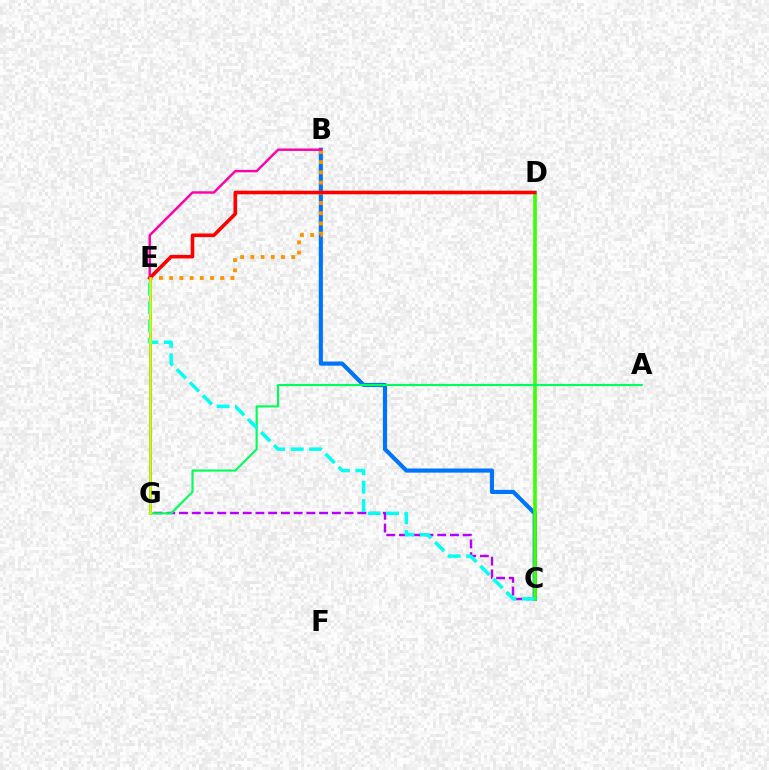{('B', 'C'): [{'color': '#0074ff', 'line_style': 'solid', 'thickness': 2.98}], ('C', 'G'): [{'color': '#b900ff', 'line_style': 'dashed', 'thickness': 1.73}], ('C', 'D'): [{'color': '#3dff00', 'line_style': 'solid', 'thickness': 2.59}], ('B', 'E'): [{'color': '#ff9400', 'line_style': 'dotted', 'thickness': 2.78}, {'color': '#ff00ac', 'line_style': 'solid', 'thickness': 1.75}], ('E', 'G'): [{'color': '#2500ff', 'line_style': 'solid', 'thickness': 1.88}, {'color': '#d1ff00', 'line_style': 'solid', 'thickness': 1.89}], ('A', 'G'): [{'color': '#00ff5c', 'line_style': 'solid', 'thickness': 1.55}], ('C', 'E'): [{'color': '#00fff6', 'line_style': 'dashed', 'thickness': 2.5}], ('D', 'E'): [{'color': '#ff0000', 'line_style': 'solid', 'thickness': 2.58}]}